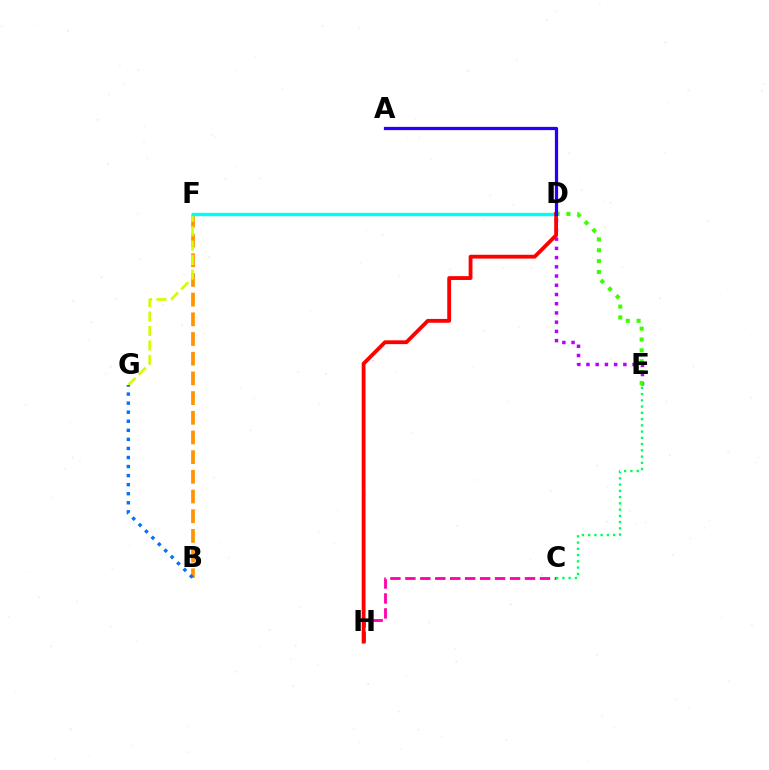{('D', 'E'): [{'color': '#b900ff', 'line_style': 'dotted', 'thickness': 2.51}, {'color': '#3dff00', 'line_style': 'dotted', 'thickness': 2.95}], ('C', 'H'): [{'color': '#ff00ac', 'line_style': 'dashed', 'thickness': 2.03}], ('B', 'F'): [{'color': '#ff9400', 'line_style': 'dashed', 'thickness': 2.67}], ('F', 'G'): [{'color': '#d1ff00', 'line_style': 'dashed', 'thickness': 1.96}], ('D', 'F'): [{'color': '#00fff6', 'line_style': 'solid', 'thickness': 2.44}], ('D', 'H'): [{'color': '#ff0000', 'line_style': 'solid', 'thickness': 2.75}], ('B', 'G'): [{'color': '#0074ff', 'line_style': 'dotted', 'thickness': 2.46}], ('C', 'E'): [{'color': '#00ff5c', 'line_style': 'dotted', 'thickness': 1.7}], ('A', 'D'): [{'color': '#2500ff', 'line_style': 'solid', 'thickness': 2.34}]}